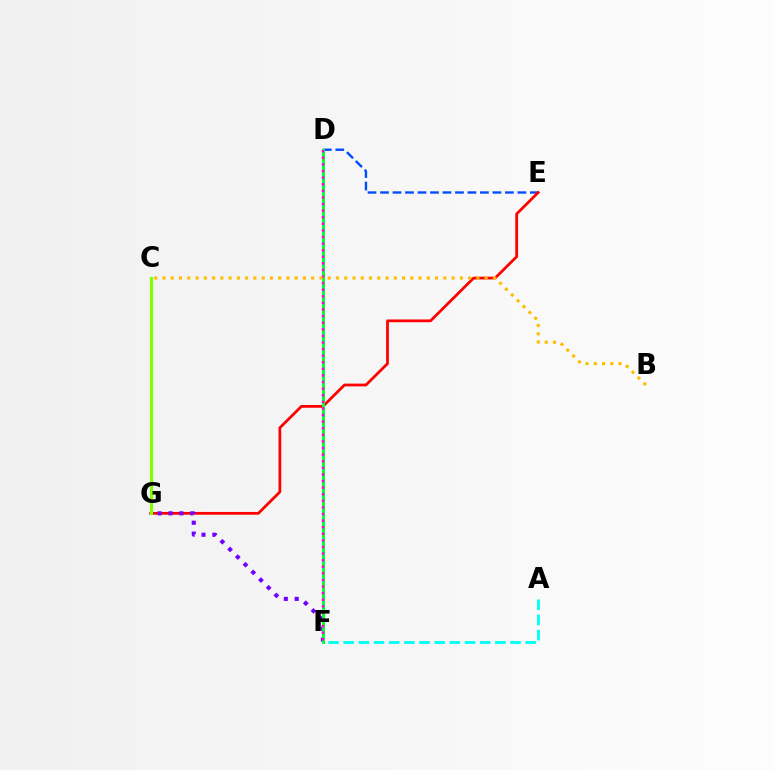{('D', 'E'): [{'color': '#004bff', 'line_style': 'dashed', 'thickness': 1.7}], ('E', 'G'): [{'color': '#ff0000', 'line_style': 'solid', 'thickness': 1.99}], ('F', 'G'): [{'color': '#7200ff', 'line_style': 'dotted', 'thickness': 2.96}], ('D', 'F'): [{'color': '#00ff39', 'line_style': 'solid', 'thickness': 2.15}, {'color': '#ff00cf', 'line_style': 'dotted', 'thickness': 1.79}], ('C', 'G'): [{'color': '#84ff00', 'line_style': 'solid', 'thickness': 2.2}], ('A', 'F'): [{'color': '#00fff6', 'line_style': 'dashed', 'thickness': 2.06}], ('B', 'C'): [{'color': '#ffbd00', 'line_style': 'dotted', 'thickness': 2.24}]}